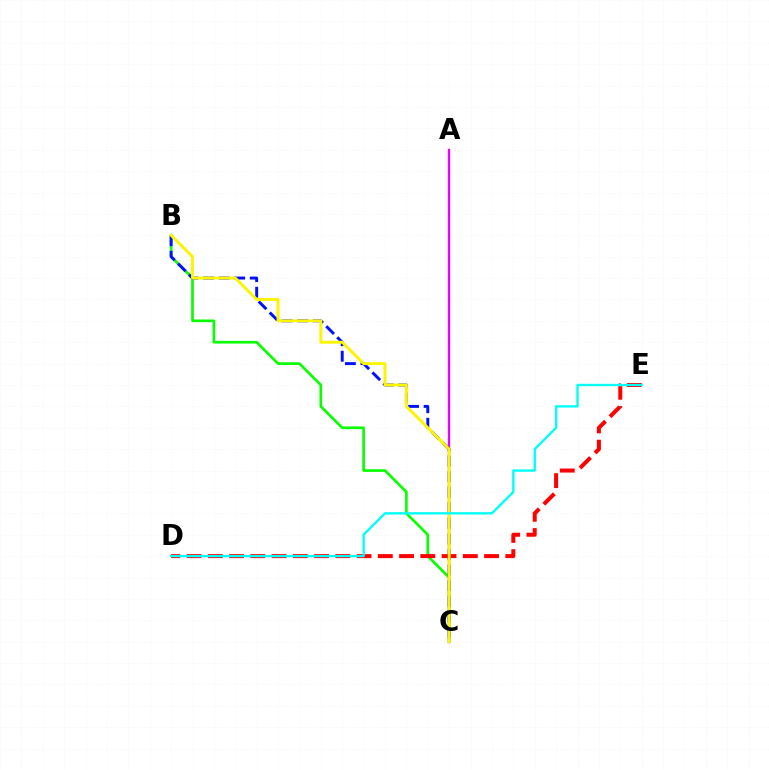{('B', 'C'): [{'color': '#08ff00', 'line_style': 'solid', 'thickness': 1.92}, {'color': '#0010ff', 'line_style': 'dashed', 'thickness': 2.11}, {'color': '#fcf500', 'line_style': 'solid', 'thickness': 2.11}], ('A', 'C'): [{'color': '#ee00ff', 'line_style': 'solid', 'thickness': 1.71}], ('D', 'E'): [{'color': '#ff0000', 'line_style': 'dashed', 'thickness': 2.89}, {'color': '#00fff6', 'line_style': 'solid', 'thickness': 1.7}]}